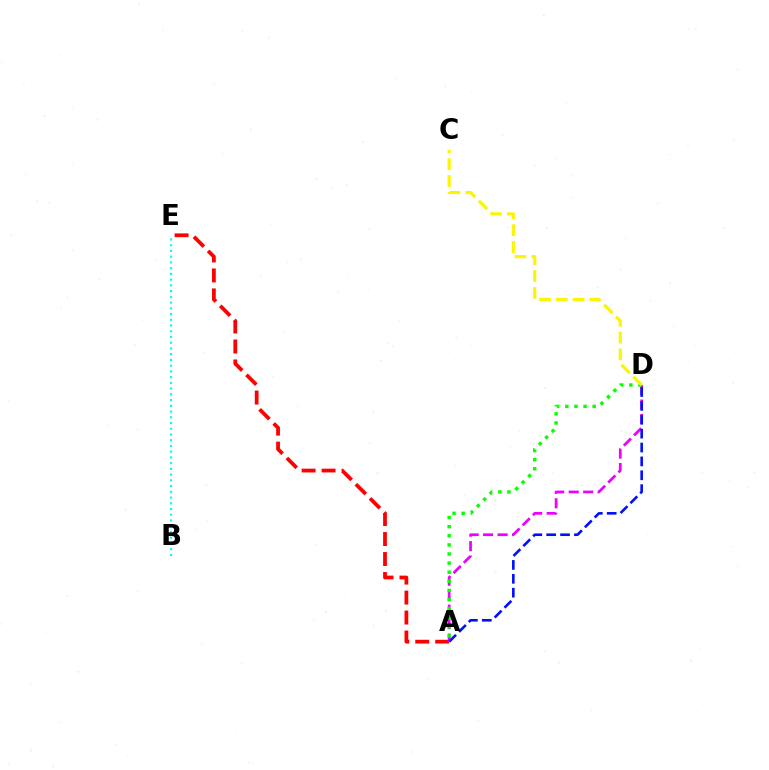{('B', 'E'): [{'color': '#00fff6', 'line_style': 'dotted', 'thickness': 1.56}], ('A', 'E'): [{'color': '#ff0000', 'line_style': 'dashed', 'thickness': 2.71}], ('A', 'D'): [{'color': '#ee00ff', 'line_style': 'dashed', 'thickness': 1.97}, {'color': '#0010ff', 'line_style': 'dashed', 'thickness': 1.89}, {'color': '#08ff00', 'line_style': 'dotted', 'thickness': 2.47}], ('C', 'D'): [{'color': '#fcf500', 'line_style': 'dashed', 'thickness': 2.28}]}